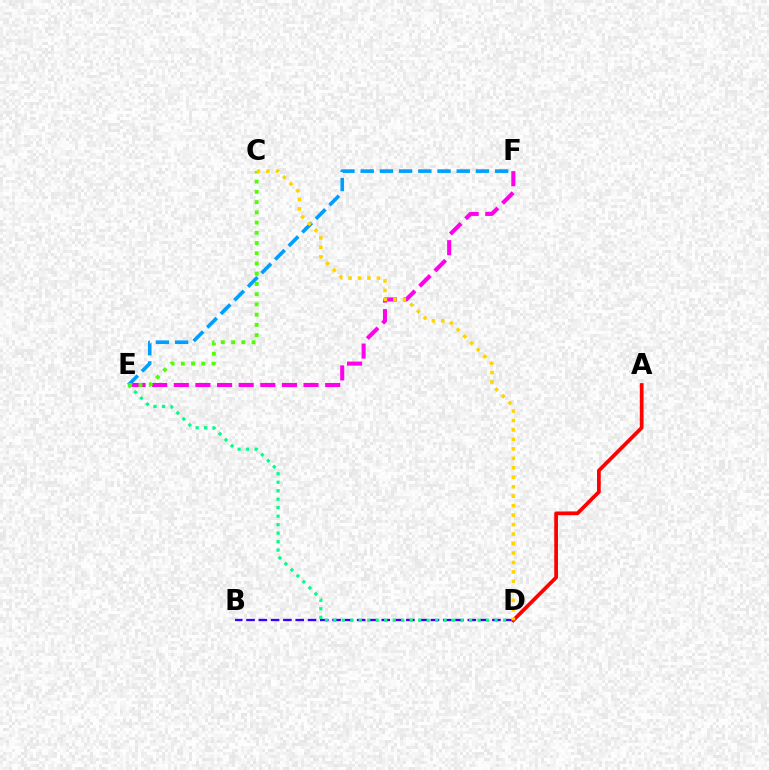{('B', 'D'): [{'color': '#3700ff', 'line_style': 'dashed', 'thickness': 1.67}], ('E', 'F'): [{'color': '#009eff', 'line_style': 'dashed', 'thickness': 2.61}, {'color': '#ff00ed', 'line_style': 'dashed', 'thickness': 2.94}], ('D', 'E'): [{'color': '#00ff86', 'line_style': 'dotted', 'thickness': 2.31}], ('C', 'E'): [{'color': '#4fff00', 'line_style': 'dotted', 'thickness': 2.78}], ('A', 'D'): [{'color': '#ff0000', 'line_style': 'solid', 'thickness': 2.68}], ('C', 'D'): [{'color': '#ffd500', 'line_style': 'dotted', 'thickness': 2.57}]}